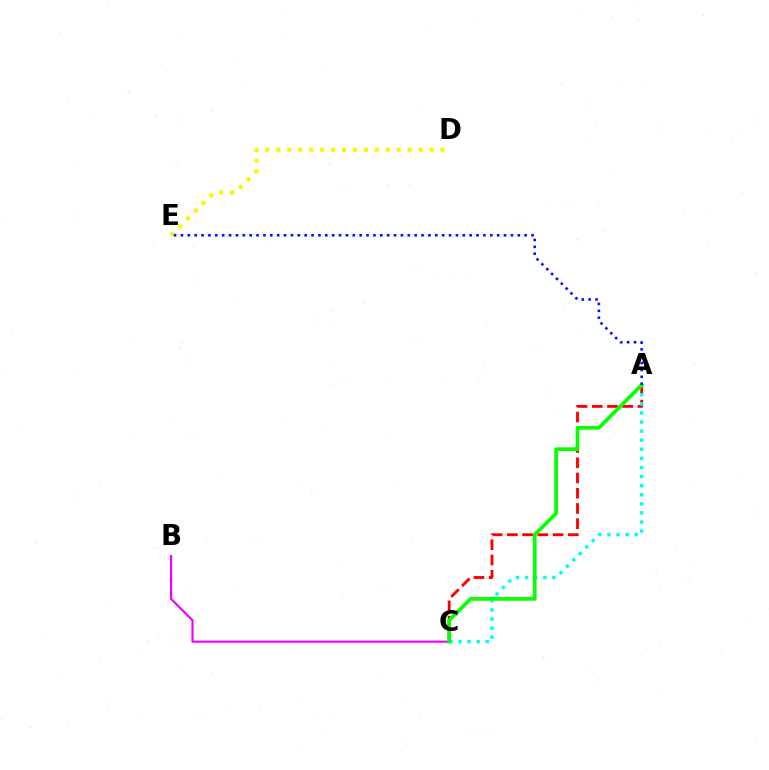{('B', 'C'): [{'color': '#ee00ff', 'line_style': 'solid', 'thickness': 1.55}], ('A', 'C'): [{'color': '#ff0000', 'line_style': 'dashed', 'thickness': 2.07}, {'color': '#00fff6', 'line_style': 'dotted', 'thickness': 2.47}, {'color': '#08ff00', 'line_style': 'solid', 'thickness': 2.66}], ('D', 'E'): [{'color': '#fcf500', 'line_style': 'dotted', 'thickness': 2.97}], ('A', 'E'): [{'color': '#0010ff', 'line_style': 'dotted', 'thickness': 1.87}]}